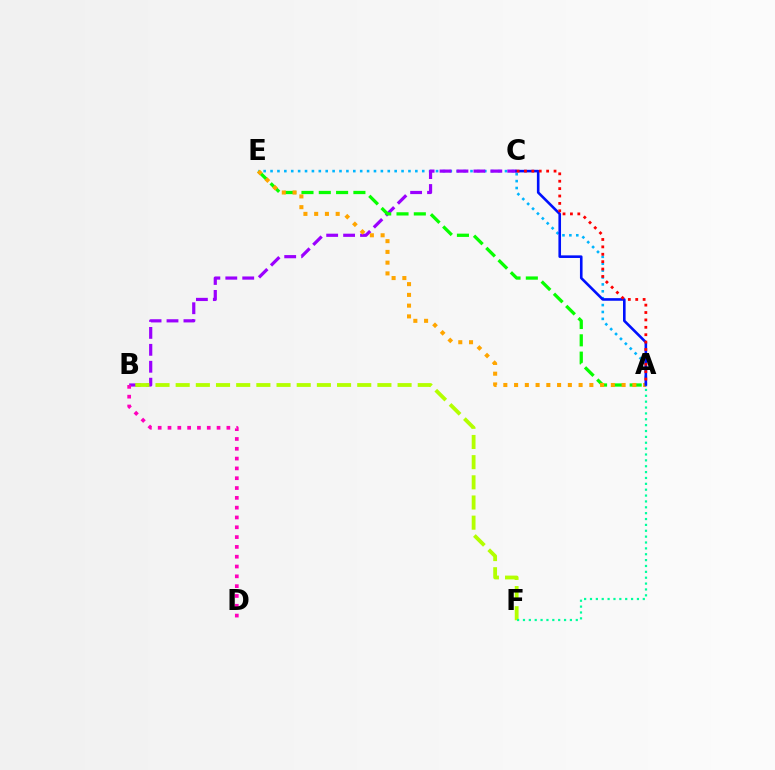{('A', 'E'): [{'color': '#00b5ff', 'line_style': 'dotted', 'thickness': 1.87}, {'color': '#08ff00', 'line_style': 'dashed', 'thickness': 2.35}, {'color': '#ffa500', 'line_style': 'dotted', 'thickness': 2.92}], ('B', 'C'): [{'color': '#9b00ff', 'line_style': 'dashed', 'thickness': 2.3}], ('B', 'D'): [{'color': '#ff00bd', 'line_style': 'dotted', 'thickness': 2.67}], ('A', 'C'): [{'color': '#0010ff', 'line_style': 'solid', 'thickness': 1.88}, {'color': '#ff0000', 'line_style': 'dotted', 'thickness': 2.01}], ('B', 'F'): [{'color': '#b3ff00', 'line_style': 'dashed', 'thickness': 2.74}], ('A', 'F'): [{'color': '#00ff9d', 'line_style': 'dotted', 'thickness': 1.59}]}